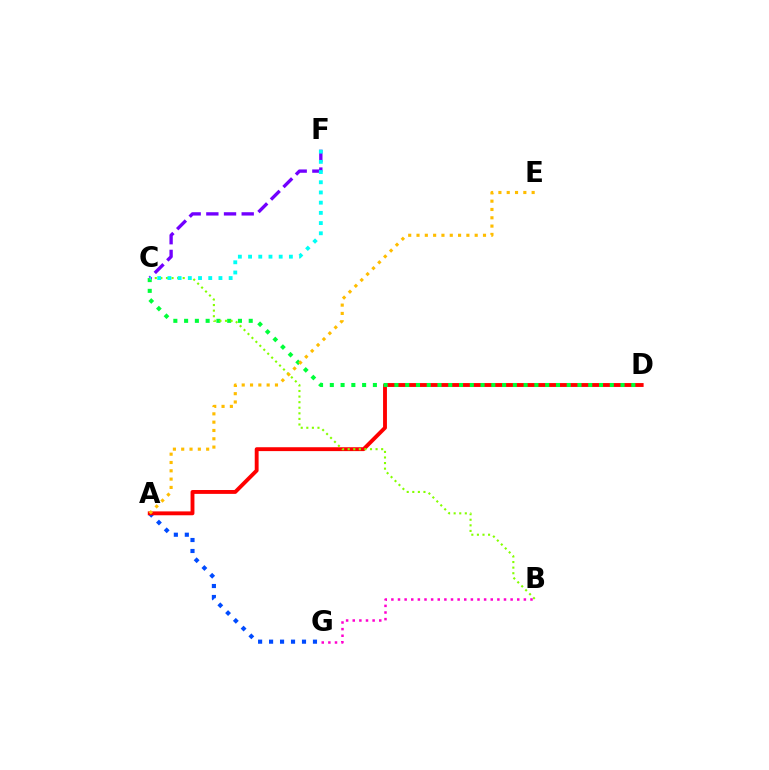{('A', 'G'): [{'color': '#004bff', 'line_style': 'dotted', 'thickness': 2.98}], ('A', 'D'): [{'color': '#ff0000', 'line_style': 'solid', 'thickness': 2.79}], ('C', 'D'): [{'color': '#00ff39', 'line_style': 'dotted', 'thickness': 2.93}], ('B', 'C'): [{'color': '#84ff00', 'line_style': 'dotted', 'thickness': 1.52}], ('B', 'G'): [{'color': '#ff00cf', 'line_style': 'dotted', 'thickness': 1.8}], ('C', 'F'): [{'color': '#7200ff', 'line_style': 'dashed', 'thickness': 2.4}, {'color': '#00fff6', 'line_style': 'dotted', 'thickness': 2.77}], ('A', 'E'): [{'color': '#ffbd00', 'line_style': 'dotted', 'thickness': 2.26}]}